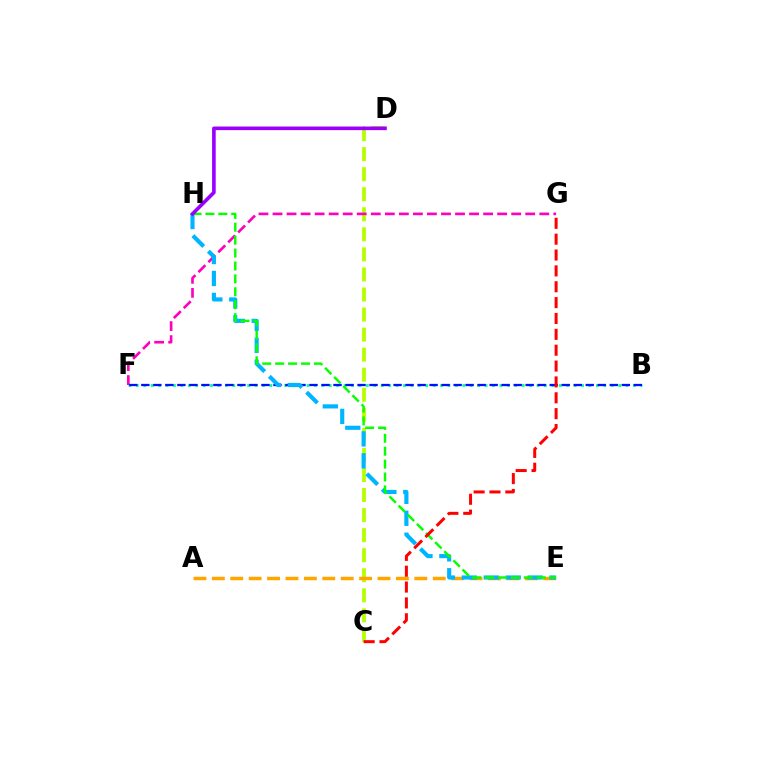{('C', 'D'): [{'color': '#b3ff00', 'line_style': 'dashed', 'thickness': 2.72}], ('B', 'F'): [{'color': '#00ff9d', 'line_style': 'dotted', 'thickness': 2.02}, {'color': '#0010ff', 'line_style': 'dashed', 'thickness': 1.63}], ('A', 'E'): [{'color': '#ffa500', 'line_style': 'dashed', 'thickness': 2.5}], ('F', 'G'): [{'color': '#ff00bd', 'line_style': 'dashed', 'thickness': 1.91}], ('E', 'H'): [{'color': '#00b5ff', 'line_style': 'dashed', 'thickness': 2.98}, {'color': '#08ff00', 'line_style': 'dashed', 'thickness': 1.75}], ('D', 'H'): [{'color': '#9b00ff', 'line_style': 'solid', 'thickness': 2.61}], ('C', 'G'): [{'color': '#ff0000', 'line_style': 'dashed', 'thickness': 2.16}]}